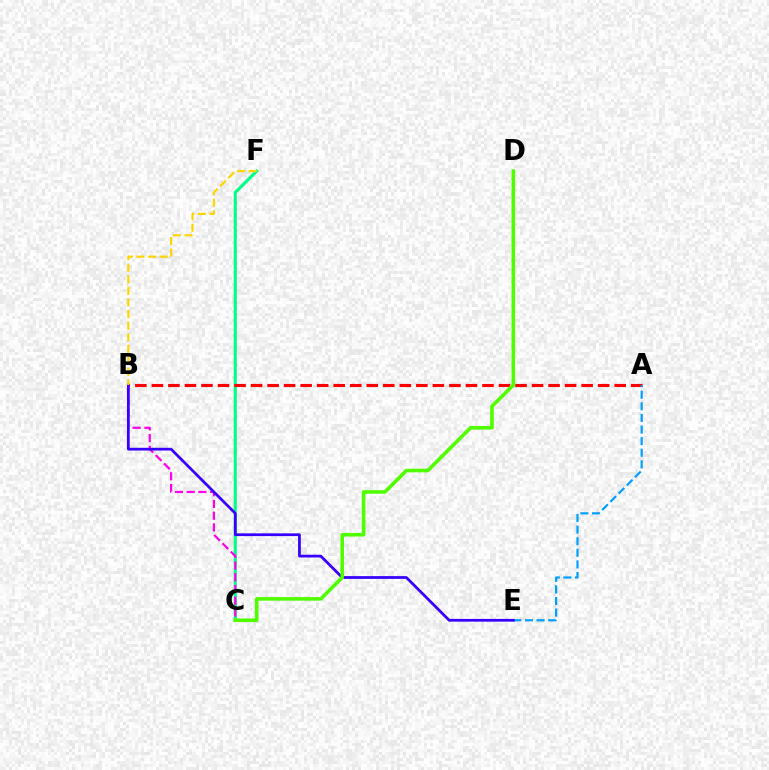{('C', 'F'): [{'color': '#00ff86', 'line_style': 'solid', 'thickness': 2.23}], ('A', 'B'): [{'color': '#ff0000', 'line_style': 'dashed', 'thickness': 2.25}], ('B', 'C'): [{'color': '#ff00ed', 'line_style': 'dashed', 'thickness': 1.6}], ('A', 'E'): [{'color': '#009eff', 'line_style': 'dashed', 'thickness': 1.58}], ('B', 'E'): [{'color': '#3700ff', 'line_style': 'solid', 'thickness': 1.98}], ('C', 'D'): [{'color': '#4fff00', 'line_style': 'solid', 'thickness': 2.59}], ('B', 'F'): [{'color': '#ffd500', 'line_style': 'dashed', 'thickness': 1.57}]}